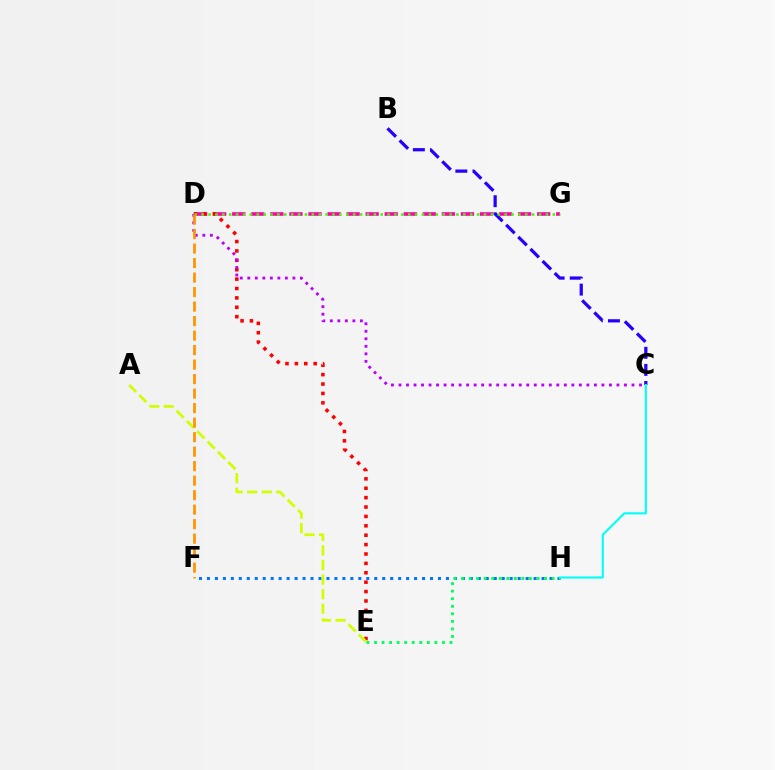{('D', 'G'): [{'color': '#ff00ac', 'line_style': 'dashed', 'thickness': 2.59}, {'color': '#3dff00', 'line_style': 'dotted', 'thickness': 1.87}], ('F', 'H'): [{'color': '#0074ff', 'line_style': 'dotted', 'thickness': 2.16}], ('E', 'H'): [{'color': '#00ff5c', 'line_style': 'dotted', 'thickness': 2.05}], ('B', 'C'): [{'color': '#2500ff', 'line_style': 'dashed', 'thickness': 2.32}], ('D', 'E'): [{'color': '#ff0000', 'line_style': 'dotted', 'thickness': 2.55}], ('C', 'D'): [{'color': '#b900ff', 'line_style': 'dotted', 'thickness': 2.04}], ('A', 'E'): [{'color': '#d1ff00', 'line_style': 'dashed', 'thickness': 1.98}], ('C', 'H'): [{'color': '#00fff6', 'line_style': 'solid', 'thickness': 1.52}], ('D', 'F'): [{'color': '#ff9400', 'line_style': 'dashed', 'thickness': 1.97}]}